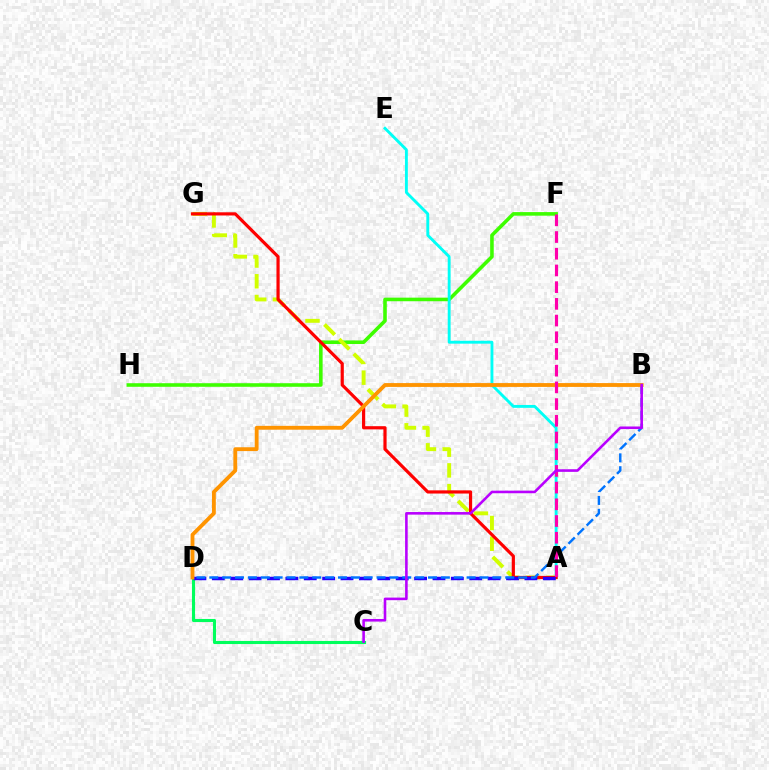{('F', 'H'): [{'color': '#3dff00', 'line_style': 'solid', 'thickness': 2.58}], ('A', 'E'): [{'color': '#00fff6', 'line_style': 'solid', 'thickness': 2.07}], ('C', 'D'): [{'color': '#00ff5c', 'line_style': 'solid', 'thickness': 2.22}], ('A', 'G'): [{'color': '#d1ff00', 'line_style': 'dashed', 'thickness': 2.81}, {'color': '#ff0000', 'line_style': 'solid', 'thickness': 2.29}], ('A', 'D'): [{'color': '#2500ff', 'line_style': 'dashed', 'thickness': 2.5}], ('B', 'D'): [{'color': '#0074ff', 'line_style': 'dashed', 'thickness': 1.75}, {'color': '#ff9400', 'line_style': 'solid', 'thickness': 2.76}], ('A', 'F'): [{'color': '#ff00ac', 'line_style': 'dashed', 'thickness': 2.27}], ('B', 'C'): [{'color': '#b900ff', 'line_style': 'solid', 'thickness': 1.87}]}